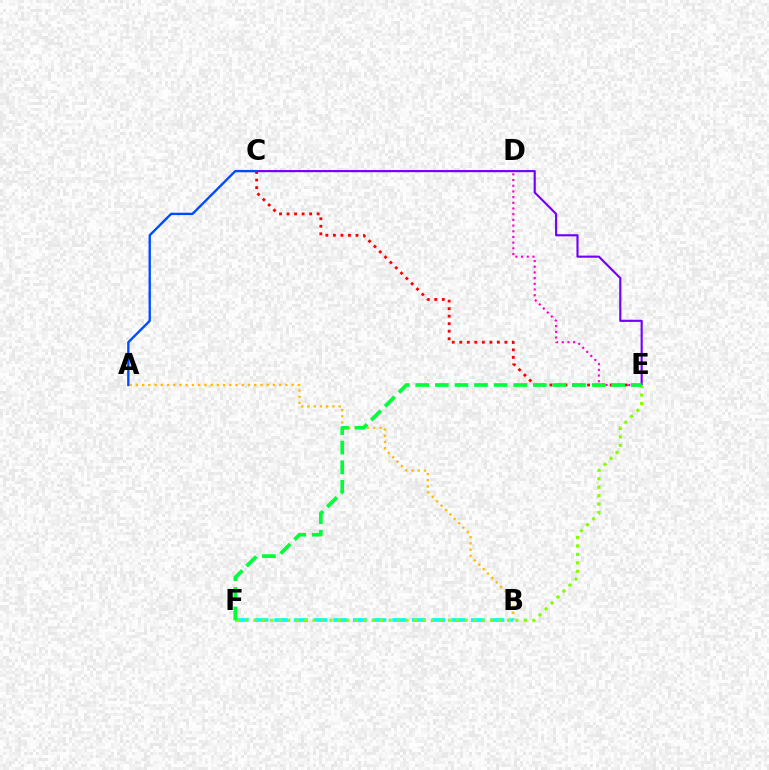{('C', 'E'): [{'color': '#ff0000', 'line_style': 'dotted', 'thickness': 2.05}, {'color': '#7200ff', 'line_style': 'solid', 'thickness': 1.54}], ('A', 'B'): [{'color': '#ffbd00', 'line_style': 'dotted', 'thickness': 1.69}], ('B', 'F'): [{'color': '#00fff6', 'line_style': 'dashed', 'thickness': 2.67}], ('A', 'C'): [{'color': '#004bff', 'line_style': 'solid', 'thickness': 1.7}], ('D', 'E'): [{'color': '#ff00cf', 'line_style': 'dotted', 'thickness': 1.55}], ('E', 'F'): [{'color': '#84ff00', 'line_style': 'dotted', 'thickness': 2.3}, {'color': '#00ff39', 'line_style': 'dashed', 'thickness': 2.66}]}